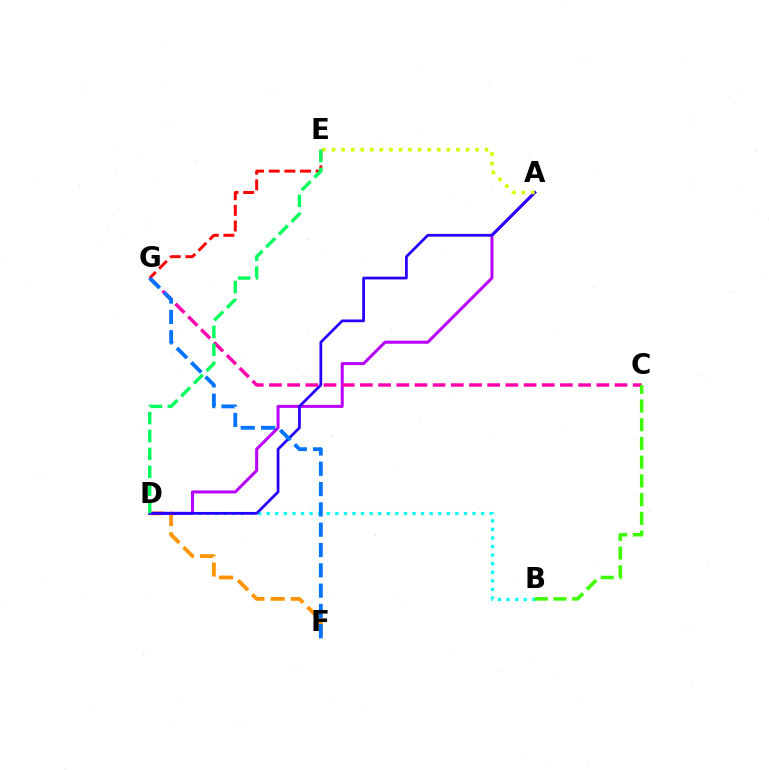{('B', 'D'): [{'color': '#00fff6', 'line_style': 'dotted', 'thickness': 2.33}], ('D', 'F'): [{'color': '#ff9400', 'line_style': 'dashed', 'thickness': 2.74}], ('A', 'D'): [{'color': '#b900ff', 'line_style': 'solid', 'thickness': 2.18}, {'color': '#2500ff', 'line_style': 'solid', 'thickness': 1.98}], ('A', 'E'): [{'color': '#d1ff00', 'line_style': 'dotted', 'thickness': 2.6}], ('C', 'G'): [{'color': '#ff00ac', 'line_style': 'dashed', 'thickness': 2.47}], ('E', 'G'): [{'color': '#ff0000', 'line_style': 'dashed', 'thickness': 2.12}], ('F', 'G'): [{'color': '#0074ff', 'line_style': 'dashed', 'thickness': 2.76}], ('D', 'E'): [{'color': '#00ff5c', 'line_style': 'dashed', 'thickness': 2.43}], ('B', 'C'): [{'color': '#3dff00', 'line_style': 'dashed', 'thickness': 2.54}]}